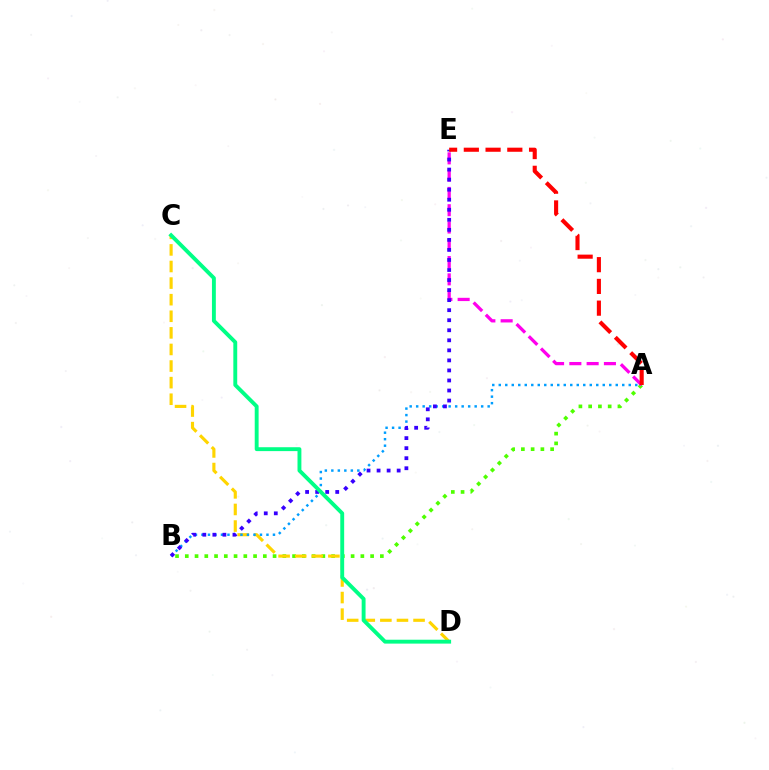{('A', 'B'): [{'color': '#4fff00', 'line_style': 'dotted', 'thickness': 2.65}, {'color': '#009eff', 'line_style': 'dotted', 'thickness': 1.77}], ('C', 'D'): [{'color': '#ffd500', 'line_style': 'dashed', 'thickness': 2.25}, {'color': '#00ff86', 'line_style': 'solid', 'thickness': 2.8}], ('A', 'E'): [{'color': '#ff00ed', 'line_style': 'dashed', 'thickness': 2.35}, {'color': '#ff0000', 'line_style': 'dashed', 'thickness': 2.95}], ('B', 'E'): [{'color': '#3700ff', 'line_style': 'dotted', 'thickness': 2.73}]}